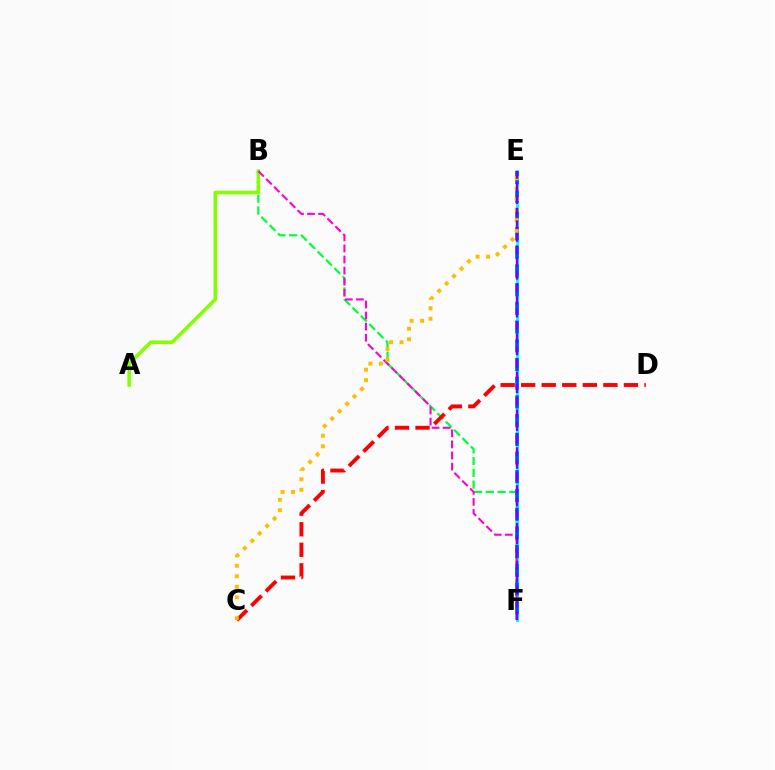{('B', 'F'): [{'color': '#00ff39', 'line_style': 'dashed', 'thickness': 1.6}, {'color': '#ff00cf', 'line_style': 'dashed', 'thickness': 1.51}], ('E', 'F'): [{'color': '#00fff6', 'line_style': 'solid', 'thickness': 2.22}, {'color': '#004bff', 'line_style': 'dashed', 'thickness': 2.54}, {'color': '#7200ff', 'line_style': 'dashed', 'thickness': 1.71}], ('A', 'B'): [{'color': '#84ff00', 'line_style': 'solid', 'thickness': 2.56}], ('C', 'D'): [{'color': '#ff0000', 'line_style': 'dashed', 'thickness': 2.79}], ('C', 'E'): [{'color': '#ffbd00', 'line_style': 'dotted', 'thickness': 2.85}]}